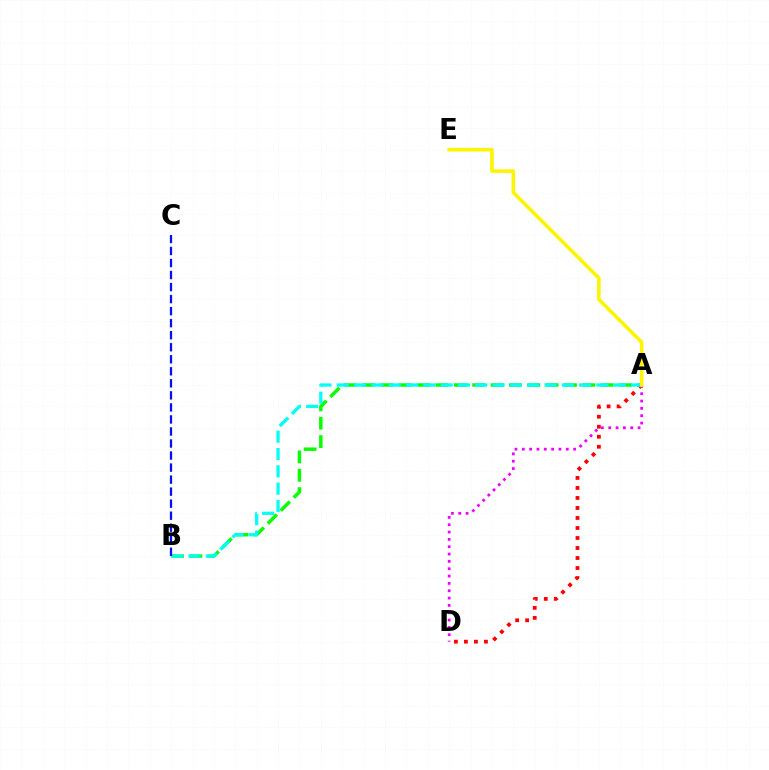{('A', 'D'): [{'color': '#ff0000', 'line_style': 'dotted', 'thickness': 2.72}, {'color': '#ee00ff', 'line_style': 'dotted', 'thickness': 1.99}], ('A', 'B'): [{'color': '#08ff00', 'line_style': 'dashed', 'thickness': 2.49}, {'color': '#00fff6', 'line_style': 'dashed', 'thickness': 2.35}], ('A', 'E'): [{'color': '#fcf500', 'line_style': 'solid', 'thickness': 2.57}], ('B', 'C'): [{'color': '#0010ff', 'line_style': 'dashed', 'thickness': 1.63}]}